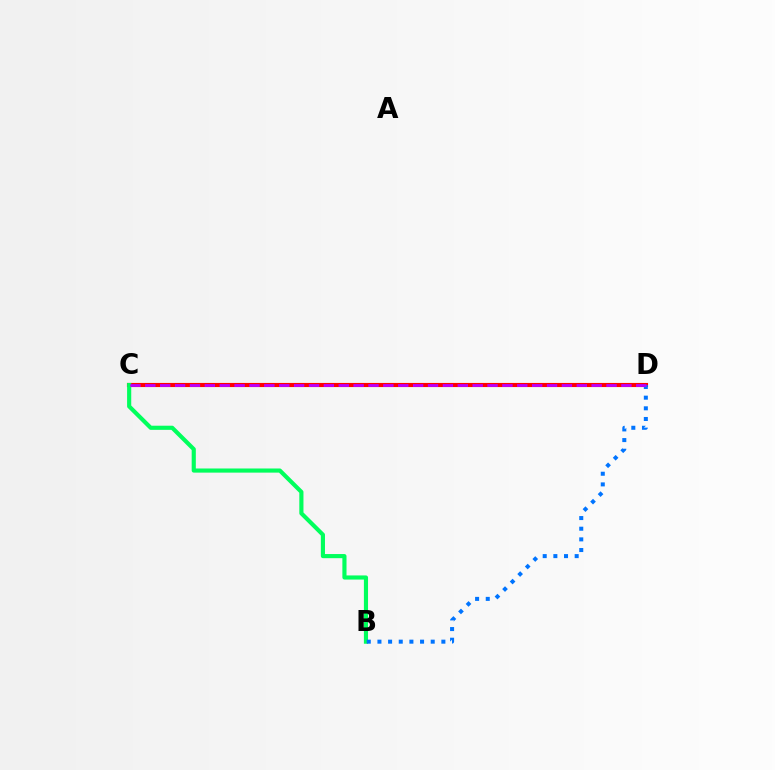{('C', 'D'): [{'color': '#d1ff00', 'line_style': 'dotted', 'thickness': 2.77}, {'color': '#ff0000', 'line_style': 'solid', 'thickness': 2.97}, {'color': '#b900ff', 'line_style': 'dashed', 'thickness': 2.02}], ('B', 'C'): [{'color': '#00ff5c', 'line_style': 'solid', 'thickness': 2.98}], ('B', 'D'): [{'color': '#0074ff', 'line_style': 'dotted', 'thickness': 2.9}]}